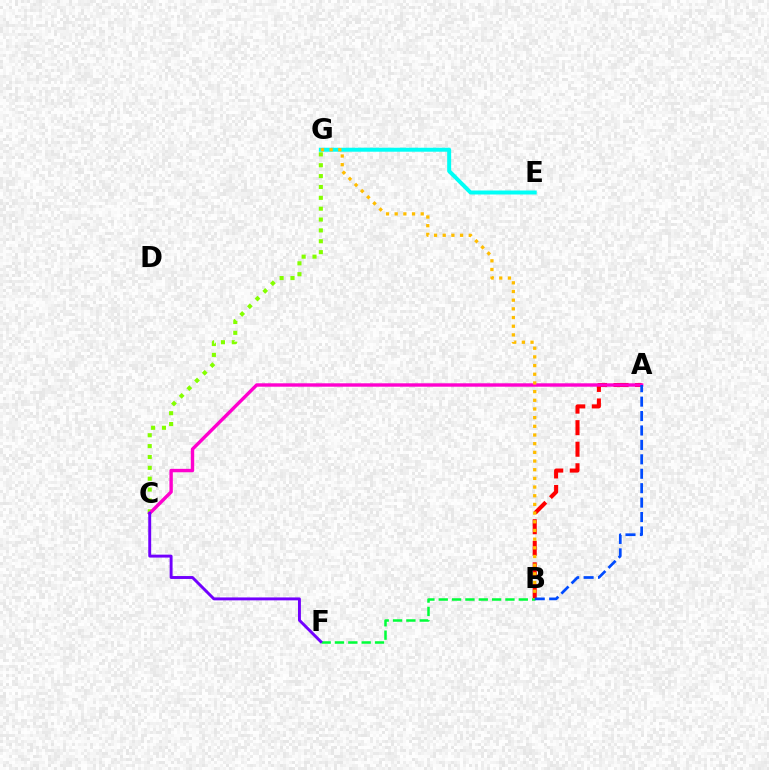{('A', 'B'): [{'color': '#ff0000', 'line_style': 'dashed', 'thickness': 2.93}, {'color': '#004bff', 'line_style': 'dashed', 'thickness': 1.96}], ('C', 'G'): [{'color': '#84ff00', 'line_style': 'dotted', 'thickness': 2.95}], ('E', 'G'): [{'color': '#00fff6', 'line_style': 'solid', 'thickness': 2.86}], ('B', 'F'): [{'color': '#00ff39', 'line_style': 'dashed', 'thickness': 1.81}], ('A', 'C'): [{'color': '#ff00cf', 'line_style': 'solid', 'thickness': 2.46}], ('B', 'G'): [{'color': '#ffbd00', 'line_style': 'dotted', 'thickness': 2.36}], ('C', 'F'): [{'color': '#7200ff', 'line_style': 'solid', 'thickness': 2.1}]}